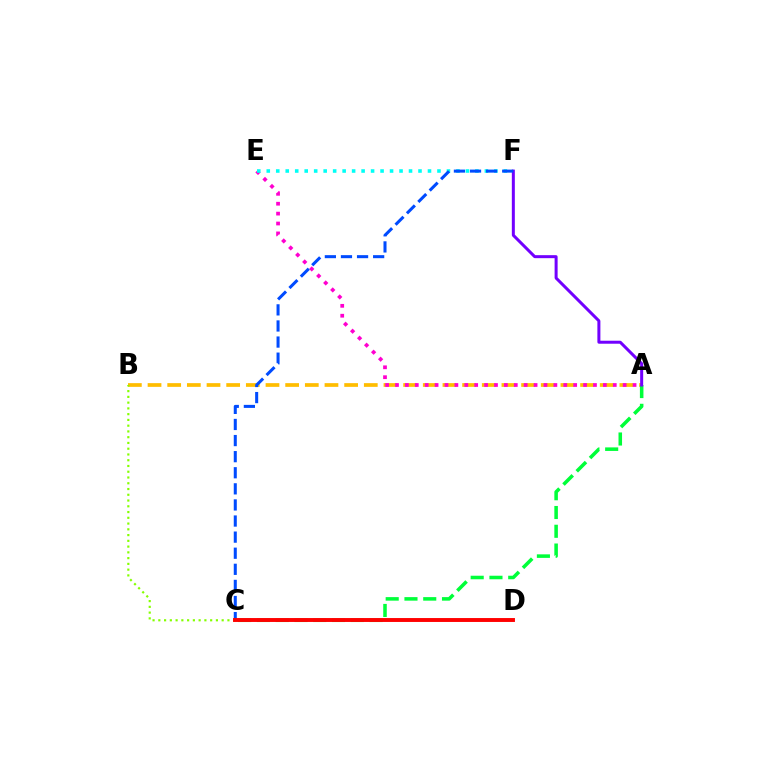{('A', 'B'): [{'color': '#ffbd00', 'line_style': 'dashed', 'thickness': 2.67}], ('A', 'E'): [{'color': '#ff00cf', 'line_style': 'dotted', 'thickness': 2.69}], ('E', 'F'): [{'color': '#00fff6', 'line_style': 'dotted', 'thickness': 2.58}], ('B', 'C'): [{'color': '#84ff00', 'line_style': 'dotted', 'thickness': 1.56}], ('A', 'C'): [{'color': '#00ff39', 'line_style': 'dashed', 'thickness': 2.55}], ('A', 'F'): [{'color': '#7200ff', 'line_style': 'solid', 'thickness': 2.16}], ('C', 'F'): [{'color': '#004bff', 'line_style': 'dashed', 'thickness': 2.19}], ('C', 'D'): [{'color': '#ff0000', 'line_style': 'solid', 'thickness': 2.81}]}